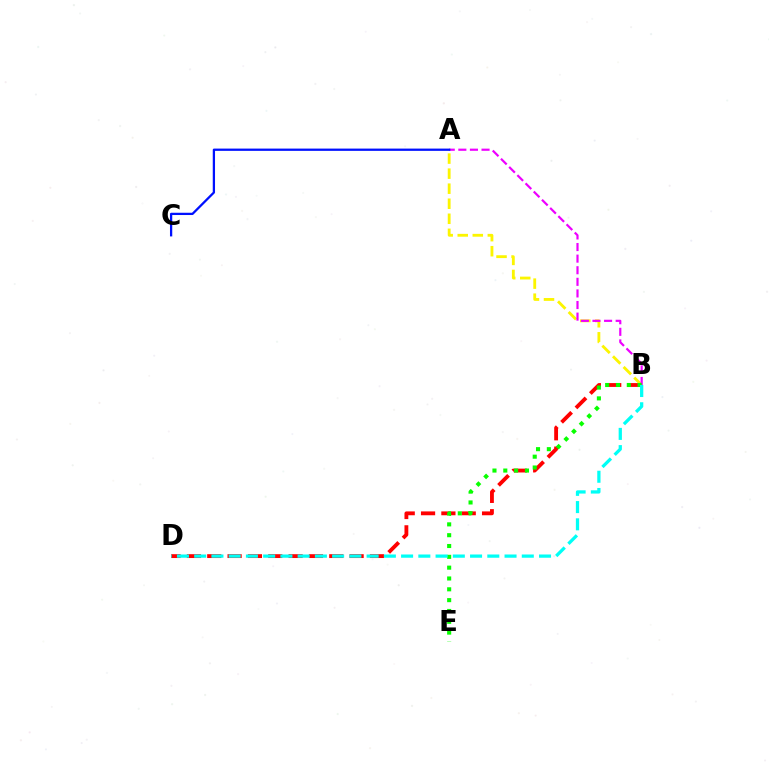{('B', 'D'): [{'color': '#ff0000', 'line_style': 'dashed', 'thickness': 2.76}, {'color': '#00fff6', 'line_style': 'dashed', 'thickness': 2.34}], ('A', 'B'): [{'color': '#fcf500', 'line_style': 'dashed', 'thickness': 2.04}, {'color': '#ee00ff', 'line_style': 'dashed', 'thickness': 1.58}], ('A', 'C'): [{'color': '#0010ff', 'line_style': 'solid', 'thickness': 1.64}], ('B', 'E'): [{'color': '#08ff00', 'line_style': 'dotted', 'thickness': 2.94}]}